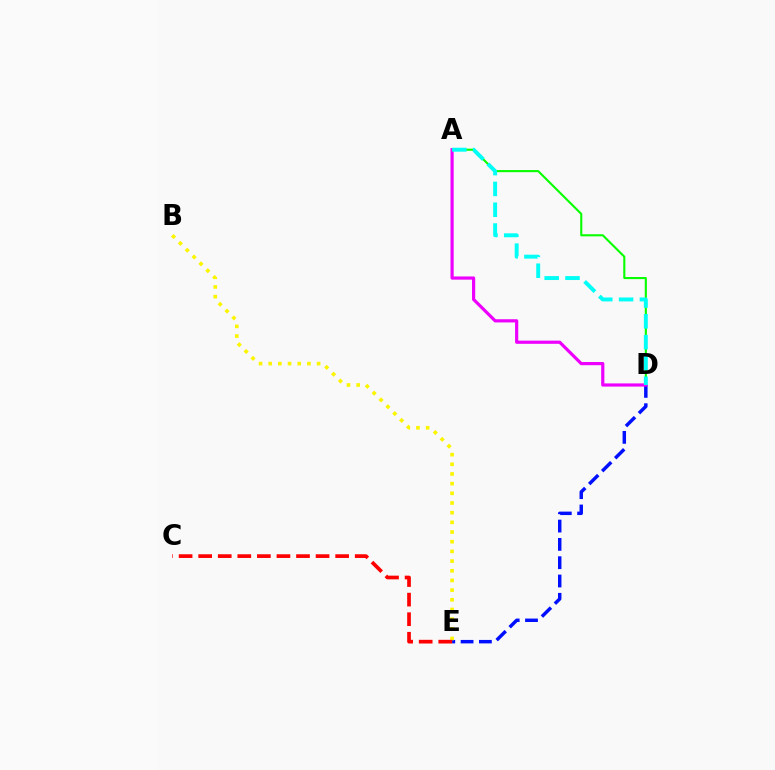{('A', 'D'): [{'color': '#08ff00', 'line_style': 'solid', 'thickness': 1.51}, {'color': '#ee00ff', 'line_style': 'solid', 'thickness': 2.3}, {'color': '#00fff6', 'line_style': 'dashed', 'thickness': 2.83}], ('D', 'E'): [{'color': '#0010ff', 'line_style': 'dashed', 'thickness': 2.49}], ('B', 'E'): [{'color': '#fcf500', 'line_style': 'dotted', 'thickness': 2.63}], ('C', 'E'): [{'color': '#ff0000', 'line_style': 'dashed', 'thickness': 2.66}]}